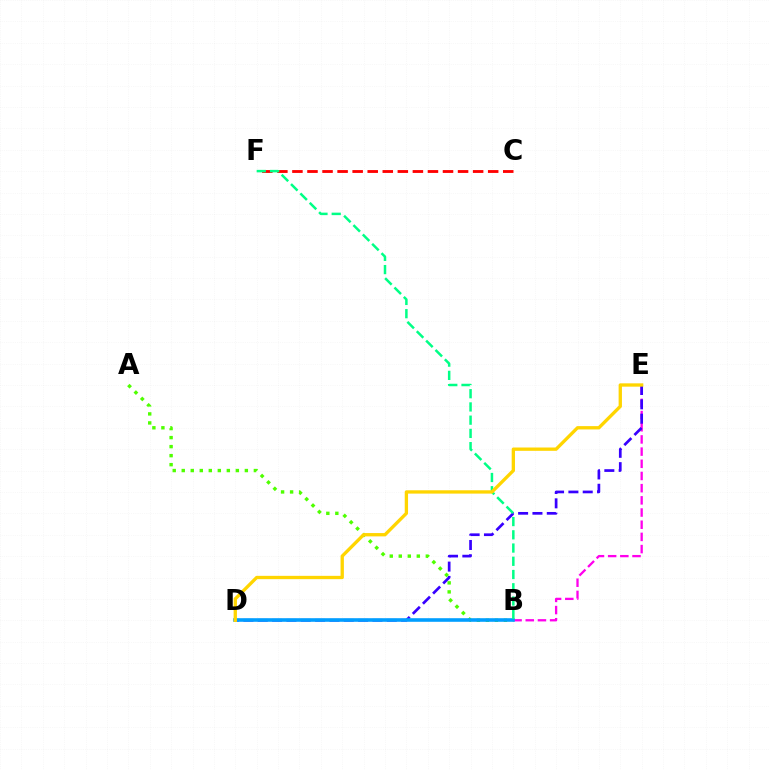{('B', 'E'): [{'color': '#ff00ed', 'line_style': 'dashed', 'thickness': 1.66}], ('D', 'E'): [{'color': '#3700ff', 'line_style': 'dashed', 'thickness': 1.95}, {'color': '#ffd500', 'line_style': 'solid', 'thickness': 2.39}], ('A', 'B'): [{'color': '#4fff00', 'line_style': 'dotted', 'thickness': 2.45}], ('C', 'F'): [{'color': '#ff0000', 'line_style': 'dashed', 'thickness': 2.05}], ('B', 'D'): [{'color': '#009eff', 'line_style': 'solid', 'thickness': 2.59}], ('B', 'F'): [{'color': '#00ff86', 'line_style': 'dashed', 'thickness': 1.8}]}